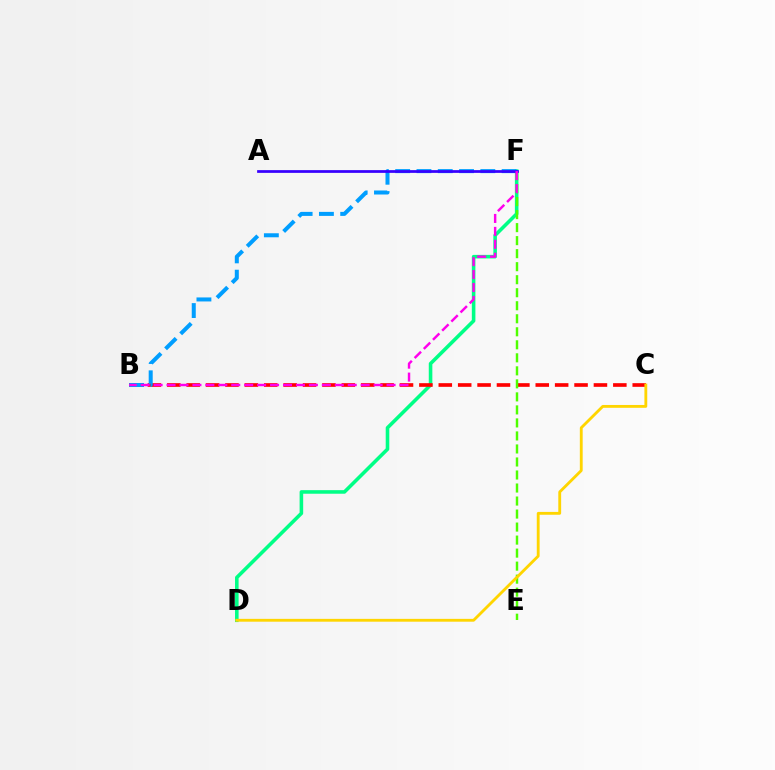{('D', 'F'): [{'color': '#00ff86', 'line_style': 'solid', 'thickness': 2.57}], ('B', 'C'): [{'color': '#ff0000', 'line_style': 'dashed', 'thickness': 2.63}], ('E', 'F'): [{'color': '#4fff00', 'line_style': 'dashed', 'thickness': 1.77}], ('C', 'D'): [{'color': '#ffd500', 'line_style': 'solid', 'thickness': 2.04}], ('B', 'F'): [{'color': '#009eff', 'line_style': 'dashed', 'thickness': 2.89}, {'color': '#ff00ed', 'line_style': 'dashed', 'thickness': 1.76}], ('A', 'F'): [{'color': '#3700ff', 'line_style': 'solid', 'thickness': 1.97}]}